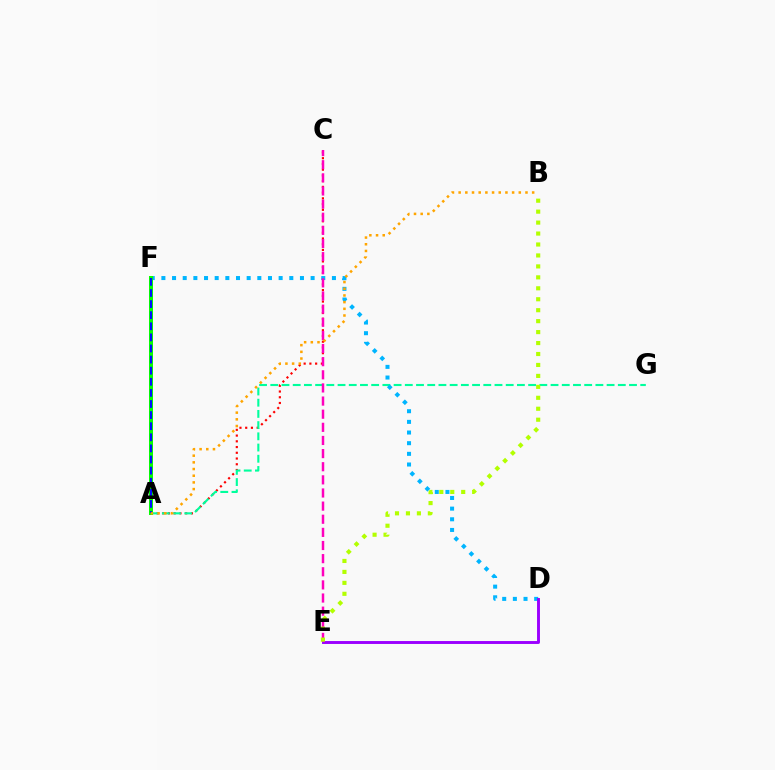{('A', 'C'): [{'color': '#ff0000', 'line_style': 'dotted', 'thickness': 1.56}], ('A', 'G'): [{'color': '#00ff9d', 'line_style': 'dashed', 'thickness': 1.52}], ('D', 'F'): [{'color': '#00b5ff', 'line_style': 'dotted', 'thickness': 2.9}], ('D', 'E'): [{'color': '#9b00ff', 'line_style': 'solid', 'thickness': 2.1}], ('A', 'F'): [{'color': '#08ff00', 'line_style': 'solid', 'thickness': 2.89}, {'color': '#0010ff', 'line_style': 'dashed', 'thickness': 1.51}], ('C', 'E'): [{'color': '#ff00bd', 'line_style': 'dashed', 'thickness': 1.78}], ('A', 'B'): [{'color': '#ffa500', 'line_style': 'dotted', 'thickness': 1.82}], ('B', 'E'): [{'color': '#b3ff00', 'line_style': 'dotted', 'thickness': 2.98}]}